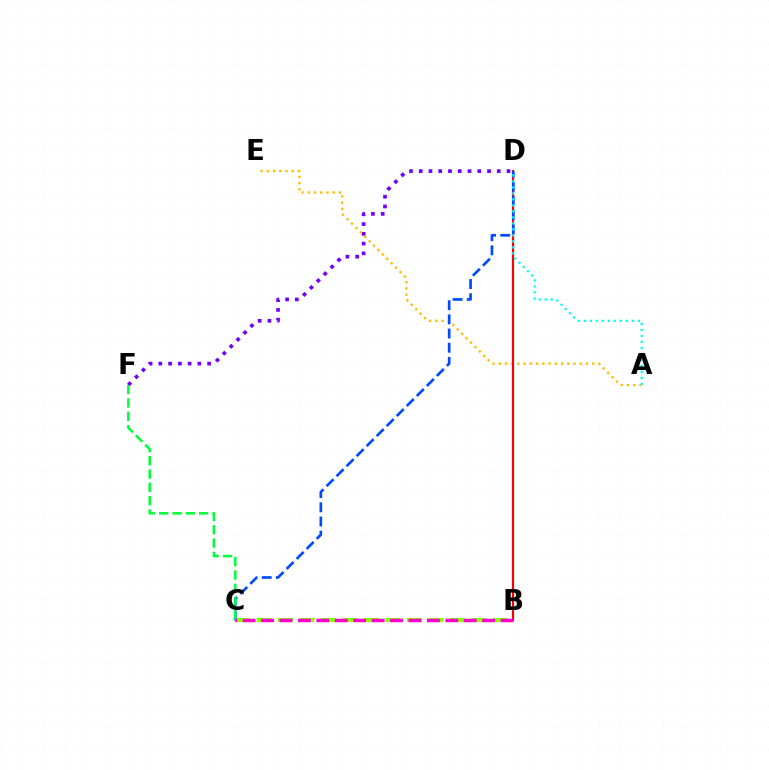{('D', 'F'): [{'color': '#7200ff', 'line_style': 'dotted', 'thickness': 2.65}], ('B', 'C'): [{'color': '#84ff00', 'line_style': 'dashed', 'thickness': 2.92}, {'color': '#ff00cf', 'line_style': 'dashed', 'thickness': 2.5}], ('A', 'E'): [{'color': '#ffbd00', 'line_style': 'dotted', 'thickness': 1.69}], ('B', 'D'): [{'color': '#ff0000', 'line_style': 'solid', 'thickness': 1.58}], ('C', 'D'): [{'color': '#004bff', 'line_style': 'dashed', 'thickness': 1.93}], ('C', 'F'): [{'color': '#00ff39', 'line_style': 'dashed', 'thickness': 1.81}], ('A', 'D'): [{'color': '#00fff6', 'line_style': 'dotted', 'thickness': 1.63}]}